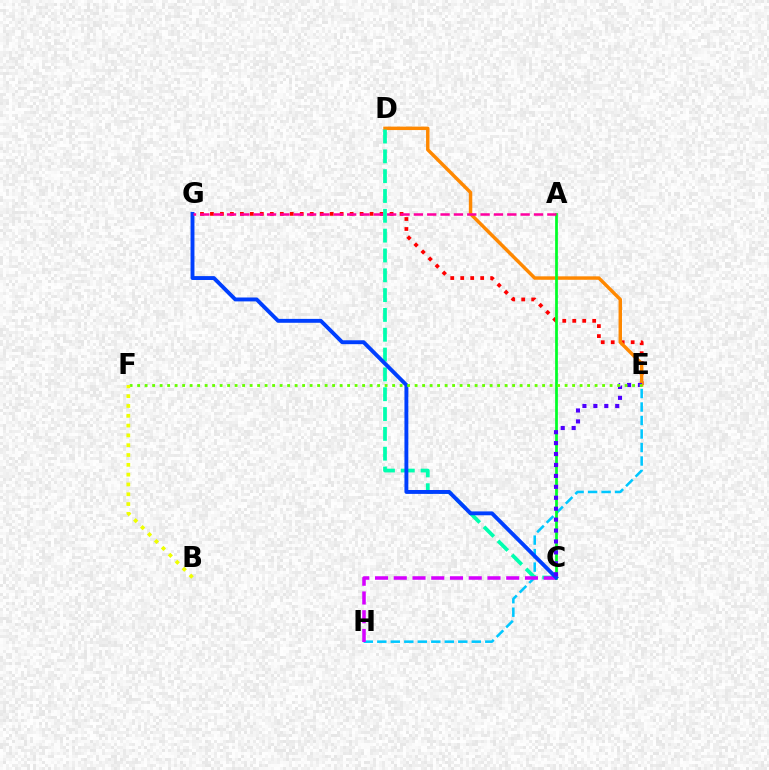{('E', 'G'): [{'color': '#ff0000', 'line_style': 'dotted', 'thickness': 2.71}], ('E', 'H'): [{'color': '#00c7ff', 'line_style': 'dashed', 'thickness': 1.83}], ('D', 'E'): [{'color': '#ff8800', 'line_style': 'solid', 'thickness': 2.48}], ('C', 'D'): [{'color': '#00ffaf', 'line_style': 'dashed', 'thickness': 2.69}], ('A', 'C'): [{'color': '#00ff27', 'line_style': 'solid', 'thickness': 1.97}], ('C', 'H'): [{'color': '#d600ff', 'line_style': 'dashed', 'thickness': 2.55}], ('C', 'G'): [{'color': '#003fff', 'line_style': 'solid', 'thickness': 2.81}], ('C', 'E'): [{'color': '#4f00ff', 'line_style': 'dotted', 'thickness': 2.97}], ('A', 'G'): [{'color': '#ff00a0', 'line_style': 'dashed', 'thickness': 1.81}], ('E', 'F'): [{'color': '#66ff00', 'line_style': 'dotted', 'thickness': 2.04}], ('B', 'F'): [{'color': '#eeff00', 'line_style': 'dotted', 'thickness': 2.67}]}